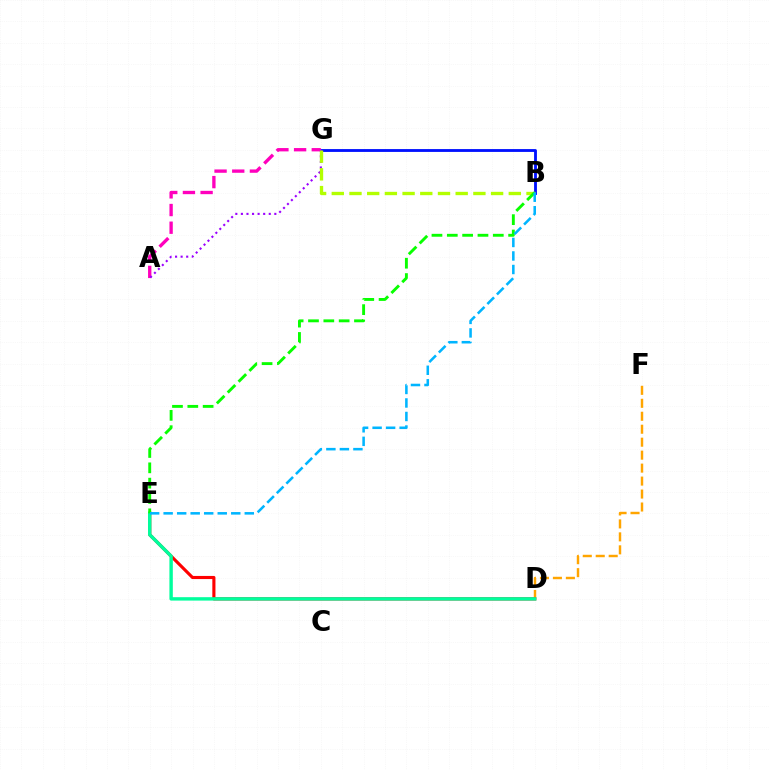{('D', 'F'): [{'color': '#ffa500', 'line_style': 'dashed', 'thickness': 1.76}], ('D', 'E'): [{'color': '#ff0000', 'line_style': 'solid', 'thickness': 2.25}, {'color': '#00ff9d', 'line_style': 'solid', 'thickness': 2.45}], ('B', 'G'): [{'color': '#0010ff', 'line_style': 'solid', 'thickness': 2.04}, {'color': '#b3ff00', 'line_style': 'dashed', 'thickness': 2.4}], ('A', 'G'): [{'color': '#ff00bd', 'line_style': 'dashed', 'thickness': 2.4}, {'color': '#9b00ff', 'line_style': 'dotted', 'thickness': 1.51}], ('B', 'E'): [{'color': '#08ff00', 'line_style': 'dashed', 'thickness': 2.08}, {'color': '#00b5ff', 'line_style': 'dashed', 'thickness': 1.84}]}